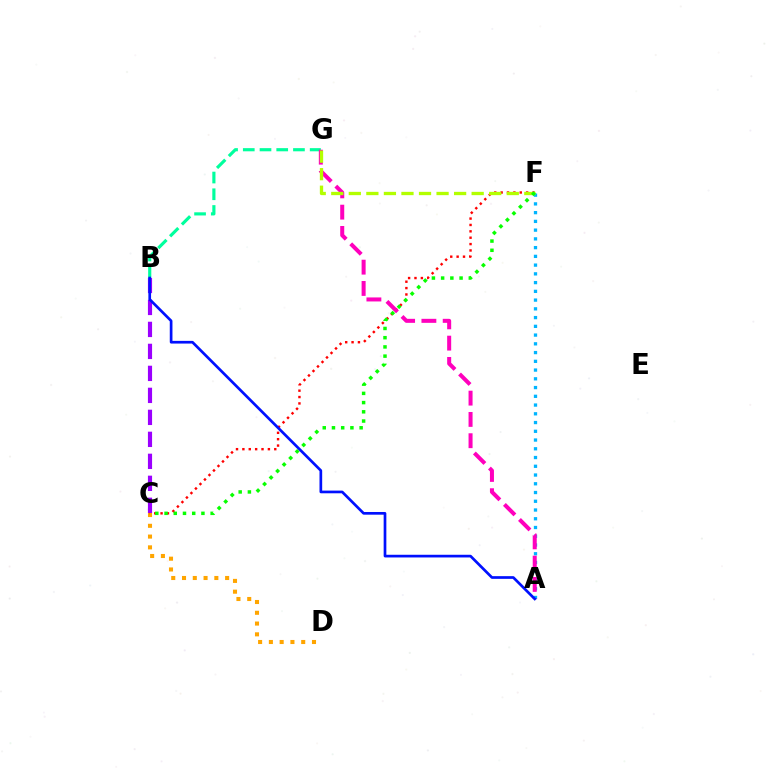{('B', 'G'): [{'color': '#00ff9d', 'line_style': 'dashed', 'thickness': 2.27}], ('B', 'C'): [{'color': '#9b00ff', 'line_style': 'dashed', 'thickness': 2.99}], ('C', 'D'): [{'color': '#ffa500', 'line_style': 'dotted', 'thickness': 2.93}], ('C', 'F'): [{'color': '#ff0000', 'line_style': 'dotted', 'thickness': 1.73}, {'color': '#08ff00', 'line_style': 'dotted', 'thickness': 2.51}], ('A', 'F'): [{'color': '#00b5ff', 'line_style': 'dotted', 'thickness': 2.38}], ('A', 'G'): [{'color': '#ff00bd', 'line_style': 'dashed', 'thickness': 2.89}], ('A', 'B'): [{'color': '#0010ff', 'line_style': 'solid', 'thickness': 1.94}], ('F', 'G'): [{'color': '#b3ff00', 'line_style': 'dashed', 'thickness': 2.38}]}